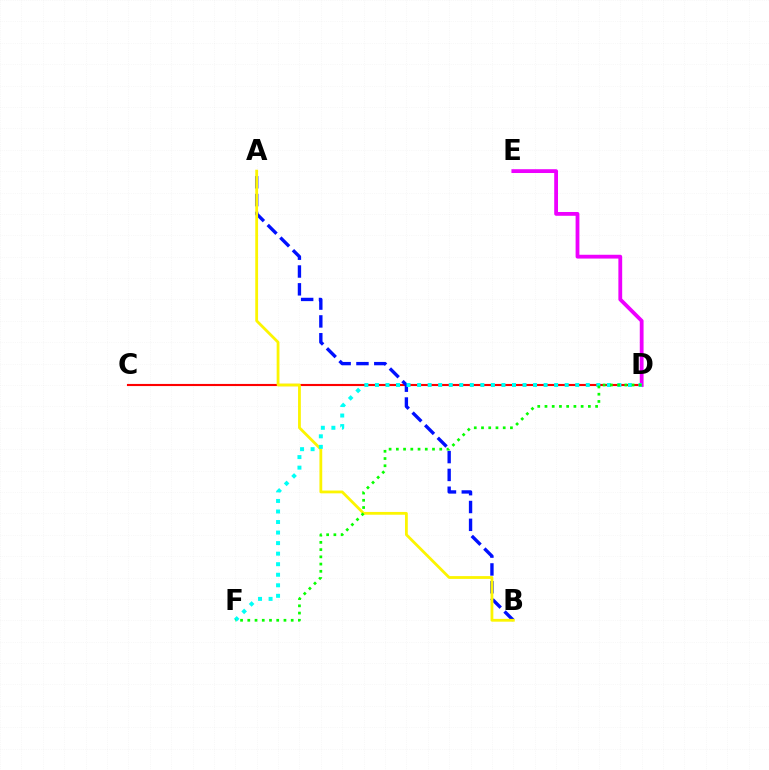{('C', 'D'): [{'color': '#ff0000', 'line_style': 'solid', 'thickness': 1.53}], ('D', 'E'): [{'color': '#ee00ff', 'line_style': 'solid', 'thickness': 2.74}], ('A', 'B'): [{'color': '#0010ff', 'line_style': 'dashed', 'thickness': 2.42}, {'color': '#fcf500', 'line_style': 'solid', 'thickness': 2.01}], ('D', 'F'): [{'color': '#00fff6', 'line_style': 'dotted', 'thickness': 2.86}, {'color': '#08ff00', 'line_style': 'dotted', 'thickness': 1.97}]}